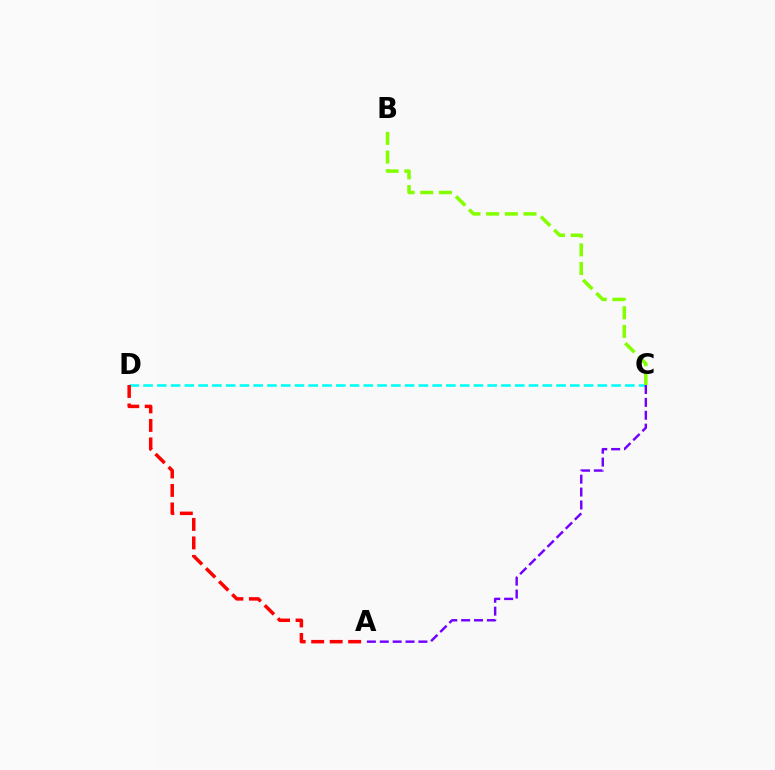{('C', 'D'): [{'color': '#00fff6', 'line_style': 'dashed', 'thickness': 1.87}], ('A', 'D'): [{'color': '#ff0000', 'line_style': 'dashed', 'thickness': 2.51}], ('B', 'C'): [{'color': '#84ff00', 'line_style': 'dashed', 'thickness': 2.54}], ('A', 'C'): [{'color': '#7200ff', 'line_style': 'dashed', 'thickness': 1.75}]}